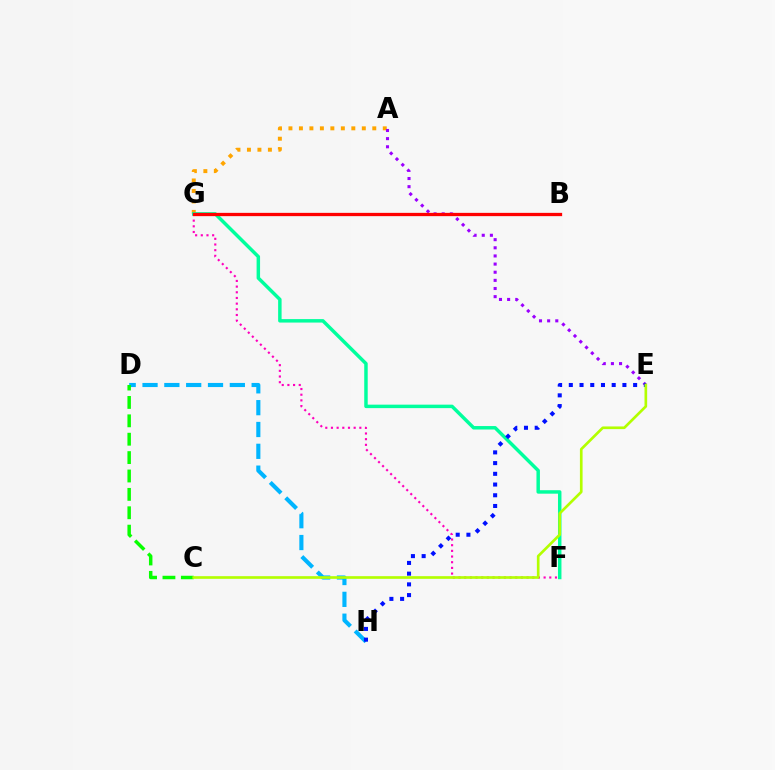{('D', 'H'): [{'color': '#00b5ff', 'line_style': 'dashed', 'thickness': 2.97}], ('A', 'G'): [{'color': '#ffa500', 'line_style': 'dotted', 'thickness': 2.85}], ('F', 'G'): [{'color': '#ff00bd', 'line_style': 'dotted', 'thickness': 1.54}, {'color': '#00ff9d', 'line_style': 'solid', 'thickness': 2.49}], ('C', 'D'): [{'color': '#08ff00', 'line_style': 'dashed', 'thickness': 2.5}], ('A', 'E'): [{'color': '#9b00ff', 'line_style': 'dotted', 'thickness': 2.21}], ('B', 'G'): [{'color': '#ff0000', 'line_style': 'solid', 'thickness': 2.36}], ('E', 'H'): [{'color': '#0010ff', 'line_style': 'dotted', 'thickness': 2.91}], ('C', 'E'): [{'color': '#b3ff00', 'line_style': 'solid', 'thickness': 1.92}]}